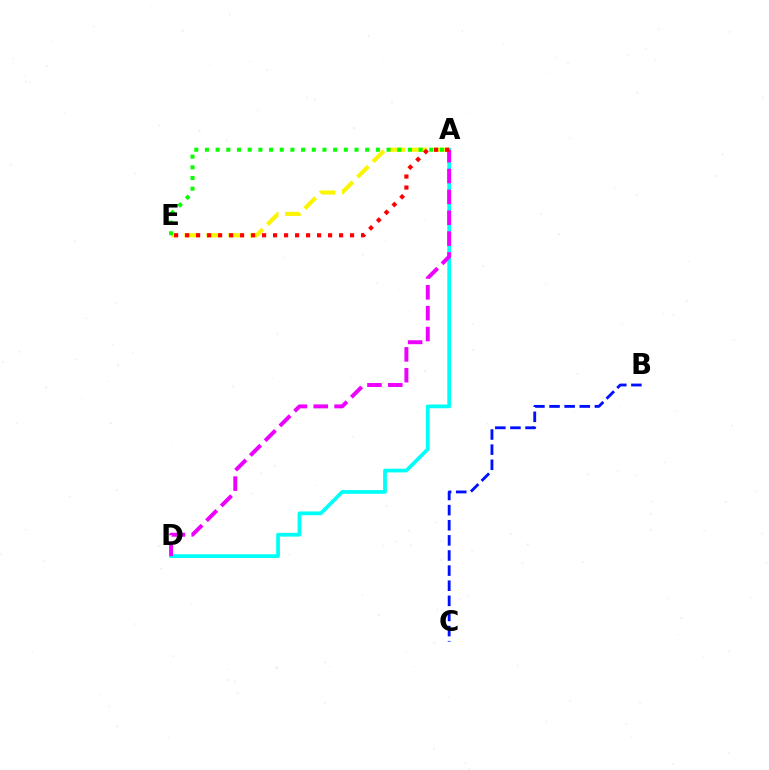{('A', 'E'): [{'color': '#fcf500', 'line_style': 'dashed', 'thickness': 2.98}, {'color': '#08ff00', 'line_style': 'dotted', 'thickness': 2.9}, {'color': '#ff0000', 'line_style': 'dotted', 'thickness': 2.99}], ('A', 'D'): [{'color': '#00fff6', 'line_style': 'solid', 'thickness': 2.69}, {'color': '#ee00ff', 'line_style': 'dashed', 'thickness': 2.83}], ('B', 'C'): [{'color': '#0010ff', 'line_style': 'dashed', 'thickness': 2.05}]}